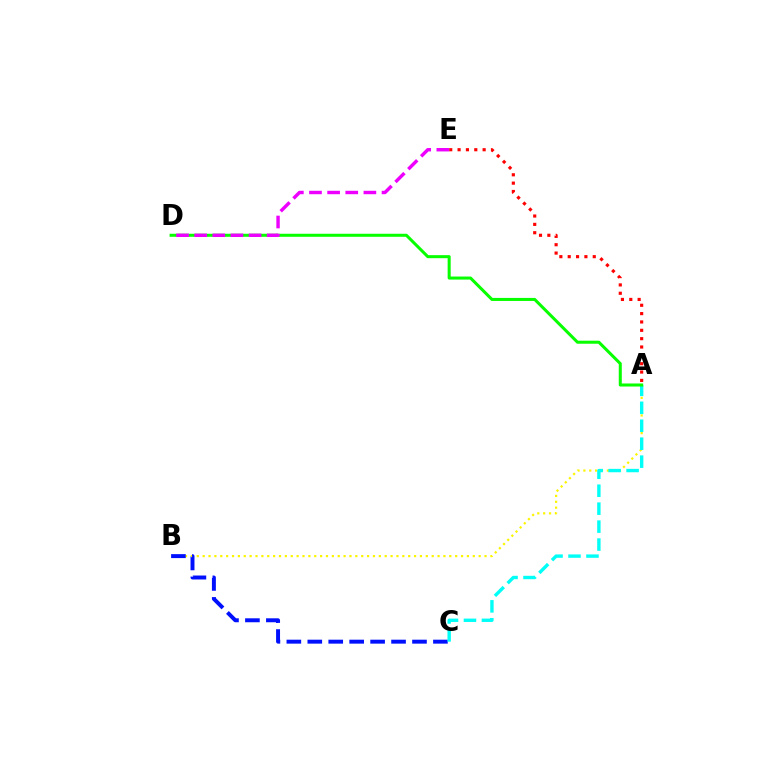{('A', 'B'): [{'color': '#fcf500', 'line_style': 'dotted', 'thickness': 1.6}], ('B', 'C'): [{'color': '#0010ff', 'line_style': 'dashed', 'thickness': 2.84}], ('A', 'E'): [{'color': '#ff0000', 'line_style': 'dotted', 'thickness': 2.27}], ('A', 'C'): [{'color': '#00fff6', 'line_style': 'dashed', 'thickness': 2.44}], ('A', 'D'): [{'color': '#08ff00', 'line_style': 'solid', 'thickness': 2.19}], ('D', 'E'): [{'color': '#ee00ff', 'line_style': 'dashed', 'thickness': 2.46}]}